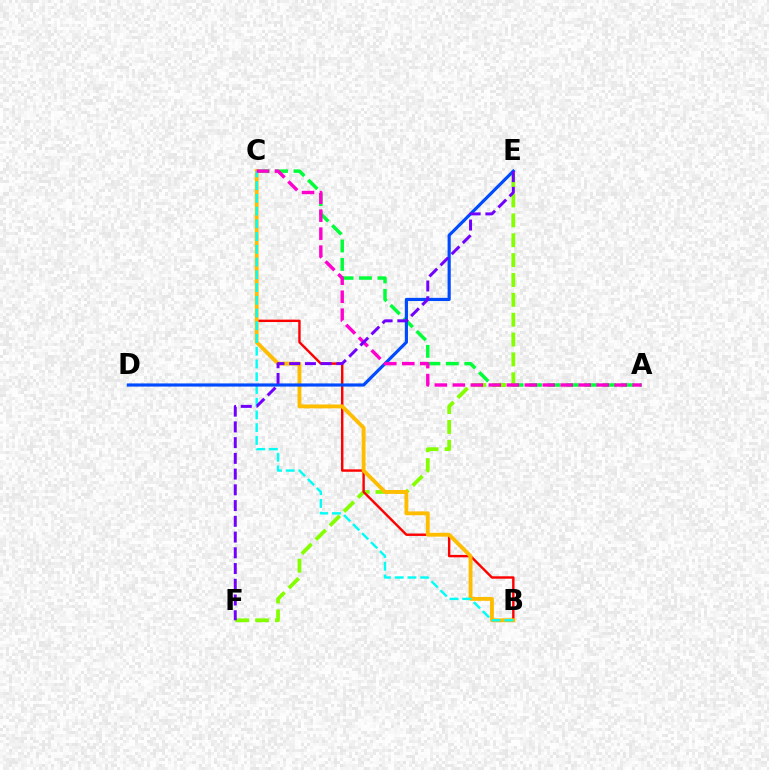{('A', 'C'): [{'color': '#00ff39', 'line_style': 'dashed', 'thickness': 2.5}, {'color': '#ff00cf', 'line_style': 'dashed', 'thickness': 2.44}], ('E', 'F'): [{'color': '#84ff00', 'line_style': 'dashed', 'thickness': 2.7}, {'color': '#7200ff', 'line_style': 'dashed', 'thickness': 2.14}], ('B', 'C'): [{'color': '#ff0000', 'line_style': 'solid', 'thickness': 1.74}, {'color': '#ffbd00', 'line_style': 'solid', 'thickness': 2.77}, {'color': '#00fff6', 'line_style': 'dashed', 'thickness': 1.73}], ('D', 'E'): [{'color': '#004bff', 'line_style': 'solid', 'thickness': 2.27}]}